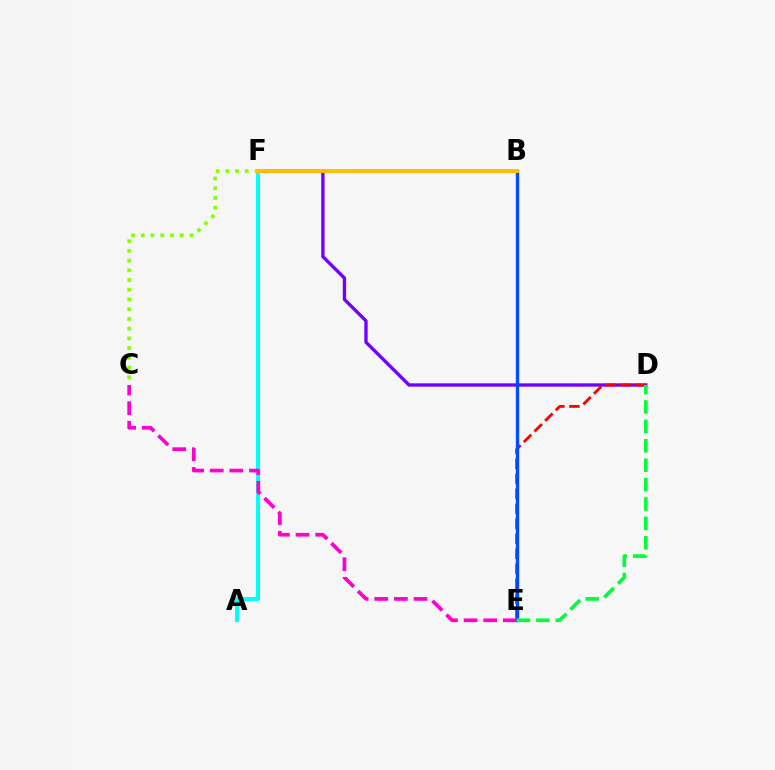{('D', 'F'): [{'color': '#7200ff', 'line_style': 'solid', 'thickness': 2.4}], ('D', 'E'): [{'color': '#ff0000', 'line_style': 'dashed', 'thickness': 2.04}, {'color': '#00ff39', 'line_style': 'dashed', 'thickness': 2.64}], ('B', 'E'): [{'color': '#004bff', 'line_style': 'solid', 'thickness': 2.42}], ('A', 'F'): [{'color': '#00fff6', 'line_style': 'solid', 'thickness': 2.8}], ('C', 'E'): [{'color': '#ff00cf', 'line_style': 'dashed', 'thickness': 2.67}], ('C', 'F'): [{'color': '#84ff00', 'line_style': 'dotted', 'thickness': 2.64}], ('B', 'F'): [{'color': '#ffbd00', 'line_style': 'solid', 'thickness': 2.82}]}